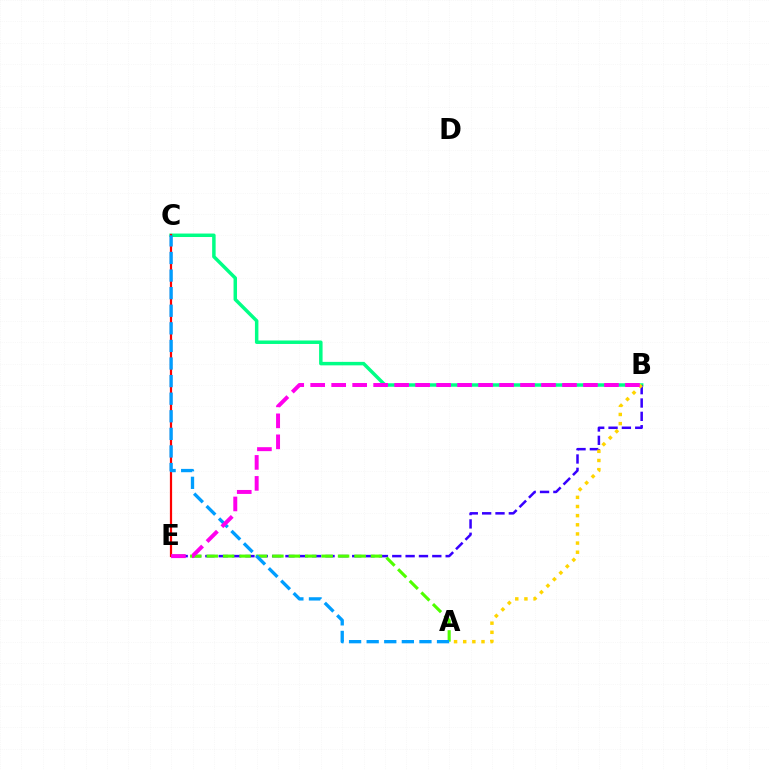{('B', 'C'): [{'color': '#00ff86', 'line_style': 'solid', 'thickness': 2.5}], ('B', 'E'): [{'color': '#3700ff', 'line_style': 'dashed', 'thickness': 1.81}, {'color': '#ff00ed', 'line_style': 'dashed', 'thickness': 2.85}], ('A', 'B'): [{'color': '#ffd500', 'line_style': 'dotted', 'thickness': 2.49}], ('C', 'E'): [{'color': '#ff0000', 'line_style': 'solid', 'thickness': 1.6}], ('A', 'E'): [{'color': '#4fff00', 'line_style': 'dashed', 'thickness': 2.23}], ('A', 'C'): [{'color': '#009eff', 'line_style': 'dashed', 'thickness': 2.39}]}